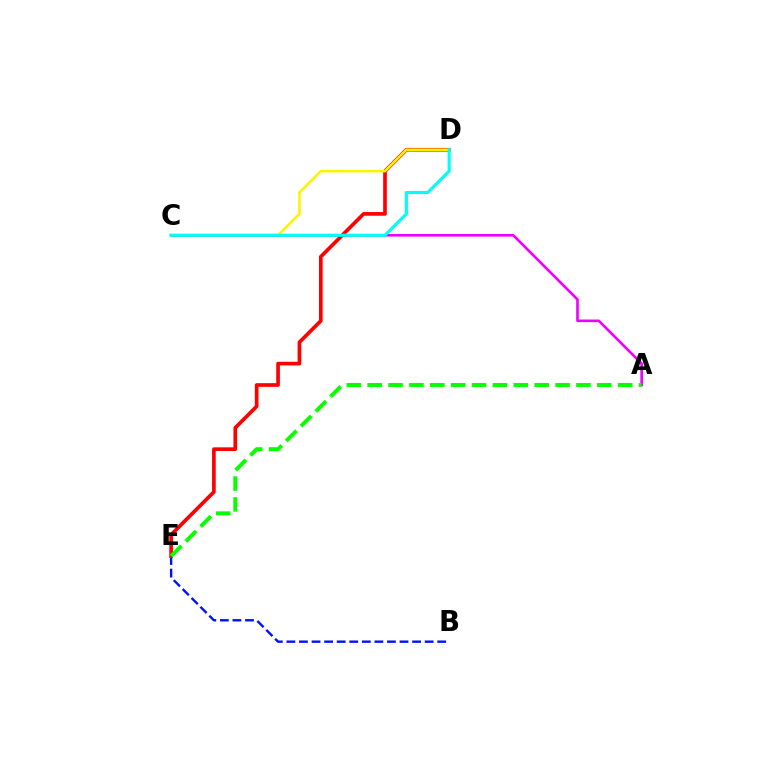{('B', 'E'): [{'color': '#0010ff', 'line_style': 'dashed', 'thickness': 1.71}], ('D', 'E'): [{'color': '#ff0000', 'line_style': 'solid', 'thickness': 2.64}], ('C', 'D'): [{'color': '#fcf500', 'line_style': 'solid', 'thickness': 1.88}, {'color': '#00fff6', 'line_style': 'solid', 'thickness': 2.26}], ('A', 'C'): [{'color': '#ee00ff', 'line_style': 'solid', 'thickness': 1.89}], ('A', 'E'): [{'color': '#08ff00', 'line_style': 'dashed', 'thickness': 2.84}]}